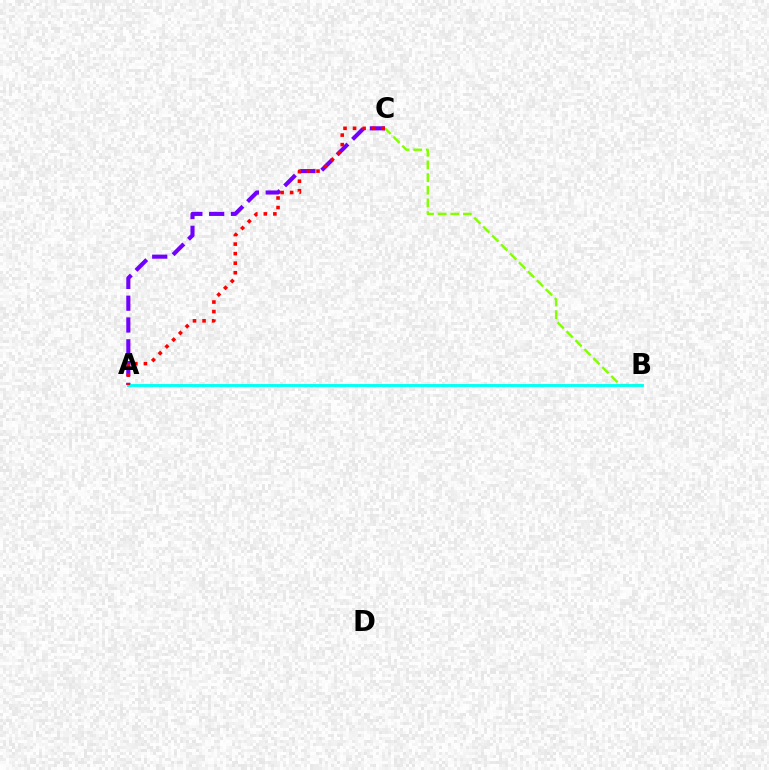{('A', 'C'): [{'color': '#7200ff', 'line_style': 'dashed', 'thickness': 2.96}, {'color': '#ff0000', 'line_style': 'dotted', 'thickness': 2.59}], ('B', 'C'): [{'color': '#84ff00', 'line_style': 'dashed', 'thickness': 1.72}], ('A', 'B'): [{'color': '#00fff6', 'line_style': 'solid', 'thickness': 2.07}]}